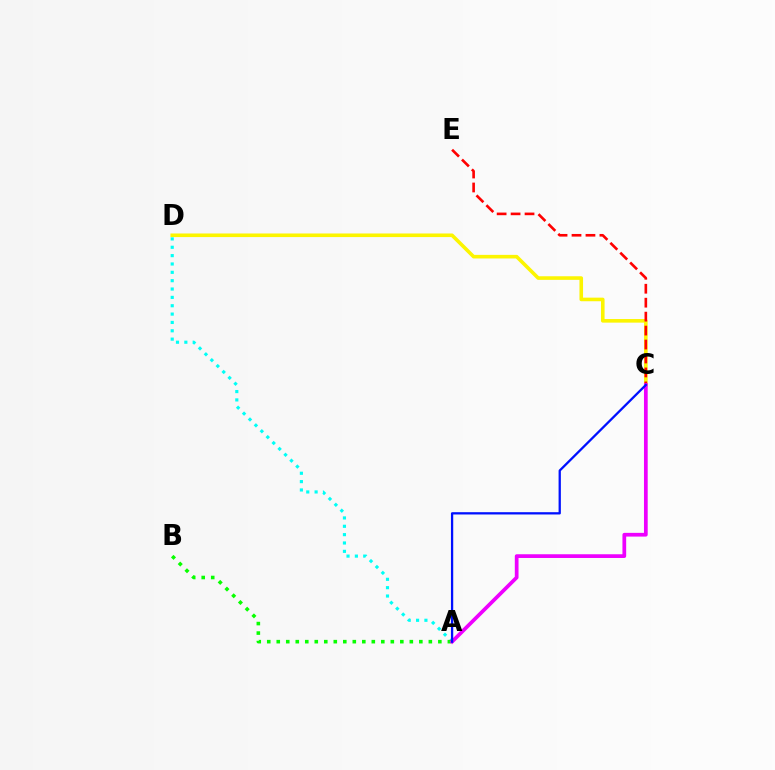{('C', 'D'): [{'color': '#fcf500', 'line_style': 'solid', 'thickness': 2.59}], ('A', 'D'): [{'color': '#00fff6', 'line_style': 'dotted', 'thickness': 2.27}], ('A', 'B'): [{'color': '#08ff00', 'line_style': 'dotted', 'thickness': 2.58}], ('C', 'E'): [{'color': '#ff0000', 'line_style': 'dashed', 'thickness': 1.9}], ('A', 'C'): [{'color': '#ee00ff', 'line_style': 'solid', 'thickness': 2.68}, {'color': '#0010ff', 'line_style': 'solid', 'thickness': 1.64}]}